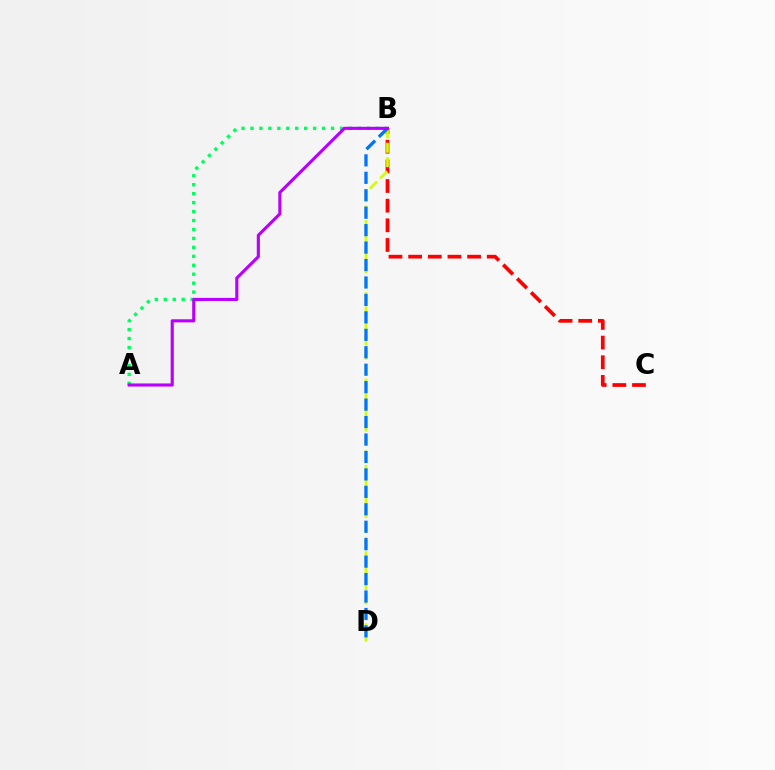{('B', 'C'): [{'color': '#ff0000', 'line_style': 'dashed', 'thickness': 2.67}], ('B', 'D'): [{'color': '#d1ff00', 'line_style': 'dashed', 'thickness': 1.96}, {'color': '#0074ff', 'line_style': 'dashed', 'thickness': 2.37}], ('A', 'B'): [{'color': '#00ff5c', 'line_style': 'dotted', 'thickness': 2.43}, {'color': '#b900ff', 'line_style': 'solid', 'thickness': 2.25}]}